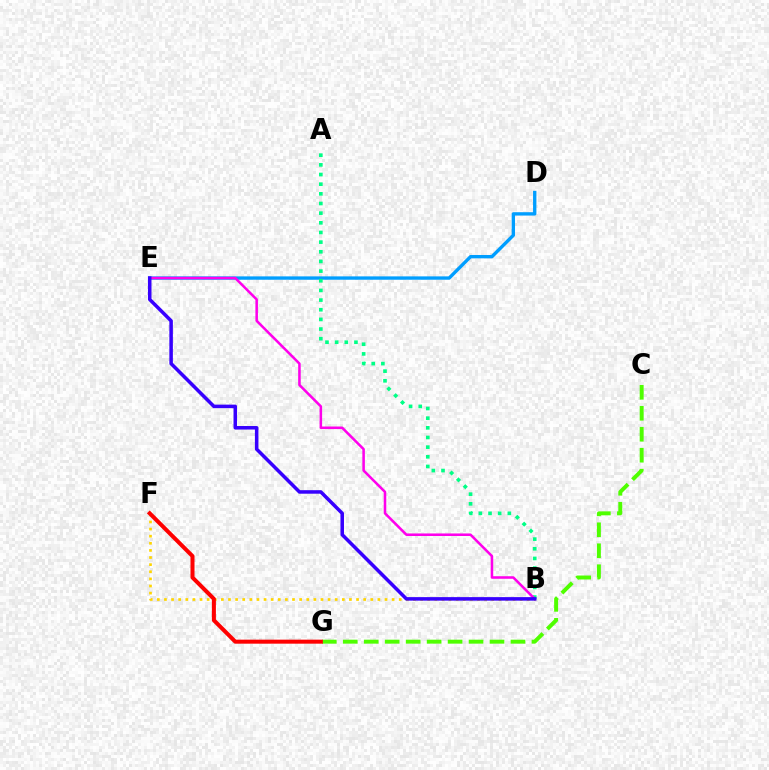{('B', 'F'): [{'color': '#ffd500', 'line_style': 'dotted', 'thickness': 1.93}], ('D', 'E'): [{'color': '#009eff', 'line_style': 'solid', 'thickness': 2.42}], ('C', 'G'): [{'color': '#4fff00', 'line_style': 'dashed', 'thickness': 2.85}], ('F', 'G'): [{'color': '#ff0000', 'line_style': 'solid', 'thickness': 2.89}], ('A', 'B'): [{'color': '#00ff86', 'line_style': 'dotted', 'thickness': 2.62}], ('B', 'E'): [{'color': '#ff00ed', 'line_style': 'solid', 'thickness': 1.83}, {'color': '#3700ff', 'line_style': 'solid', 'thickness': 2.54}]}